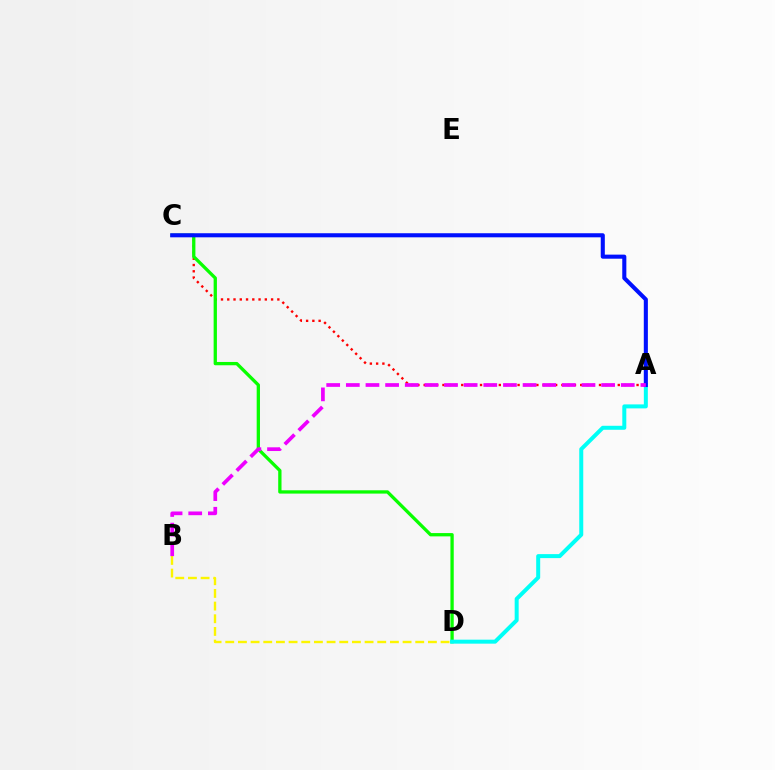{('A', 'C'): [{'color': '#ff0000', 'line_style': 'dotted', 'thickness': 1.7}, {'color': '#0010ff', 'line_style': 'solid', 'thickness': 2.94}], ('B', 'D'): [{'color': '#fcf500', 'line_style': 'dashed', 'thickness': 1.72}], ('C', 'D'): [{'color': '#08ff00', 'line_style': 'solid', 'thickness': 2.37}], ('A', 'D'): [{'color': '#00fff6', 'line_style': 'solid', 'thickness': 2.87}], ('A', 'B'): [{'color': '#ee00ff', 'line_style': 'dashed', 'thickness': 2.67}]}